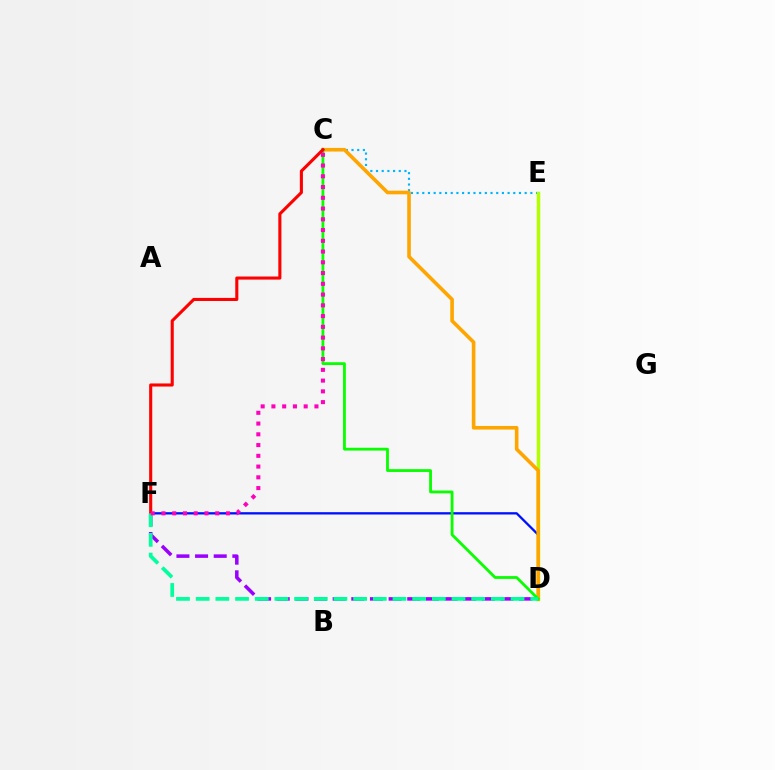{('C', 'E'): [{'color': '#00b5ff', 'line_style': 'dotted', 'thickness': 1.55}], ('D', 'E'): [{'color': '#b3ff00', 'line_style': 'solid', 'thickness': 2.52}], ('D', 'F'): [{'color': '#9b00ff', 'line_style': 'dashed', 'thickness': 2.53}, {'color': '#0010ff', 'line_style': 'solid', 'thickness': 1.66}, {'color': '#00ff9d', 'line_style': 'dashed', 'thickness': 2.67}], ('C', 'D'): [{'color': '#ffa500', 'line_style': 'solid', 'thickness': 2.59}, {'color': '#08ff00', 'line_style': 'solid', 'thickness': 2.02}], ('C', 'F'): [{'color': '#ff0000', 'line_style': 'solid', 'thickness': 2.22}, {'color': '#ff00bd', 'line_style': 'dotted', 'thickness': 2.92}]}